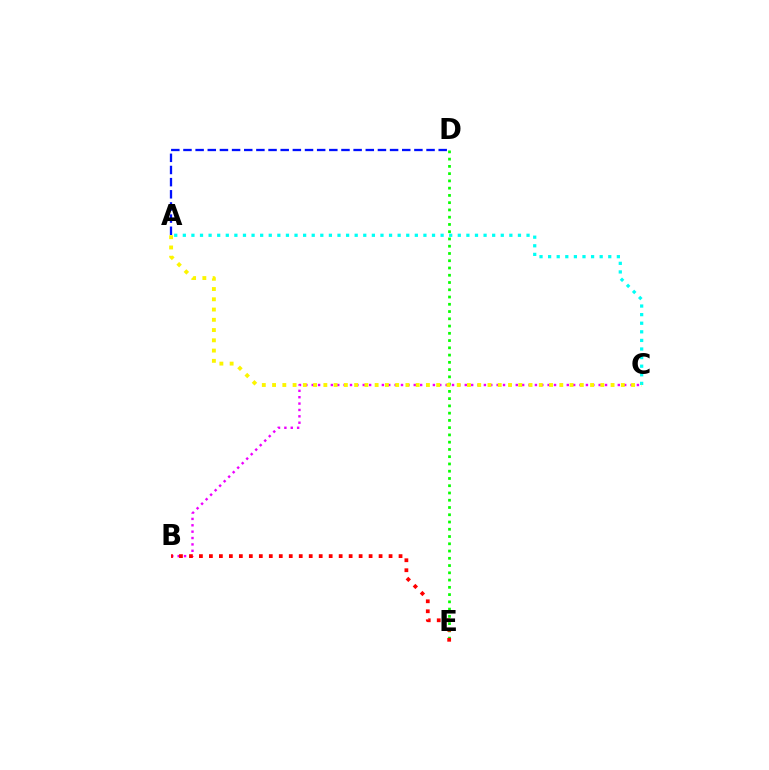{('D', 'E'): [{'color': '#08ff00', 'line_style': 'dotted', 'thickness': 1.97}], ('B', 'C'): [{'color': '#ee00ff', 'line_style': 'dotted', 'thickness': 1.73}], ('B', 'E'): [{'color': '#ff0000', 'line_style': 'dotted', 'thickness': 2.71}], ('A', 'C'): [{'color': '#00fff6', 'line_style': 'dotted', 'thickness': 2.33}, {'color': '#fcf500', 'line_style': 'dotted', 'thickness': 2.79}], ('A', 'D'): [{'color': '#0010ff', 'line_style': 'dashed', 'thickness': 1.65}]}